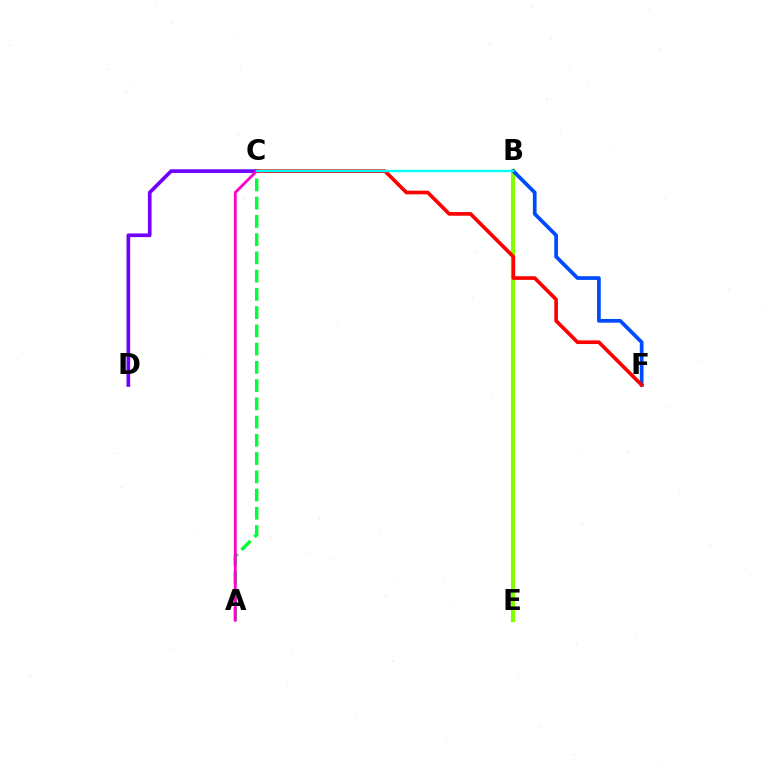{('B', 'E'): [{'color': '#ffbd00', 'line_style': 'dotted', 'thickness': 1.84}, {'color': '#84ff00', 'line_style': 'solid', 'thickness': 3.0}], ('C', 'D'): [{'color': '#7200ff', 'line_style': 'solid', 'thickness': 2.64}], ('B', 'F'): [{'color': '#004bff', 'line_style': 'solid', 'thickness': 2.67}], ('A', 'C'): [{'color': '#00ff39', 'line_style': 'dashed', 'thickness': 2.48}, {'color': '#ff00cf', 'line_style': 'solid', 'thickness': 2.04}], ('C', 'F'): [{'color': '#ff0000', 'line_style': 'solid', 'thickness': 2.63}], ('B', 'C'): [{'color': '#00fff6', 'line_style': 'solid', 'thickness': 1.7}]}